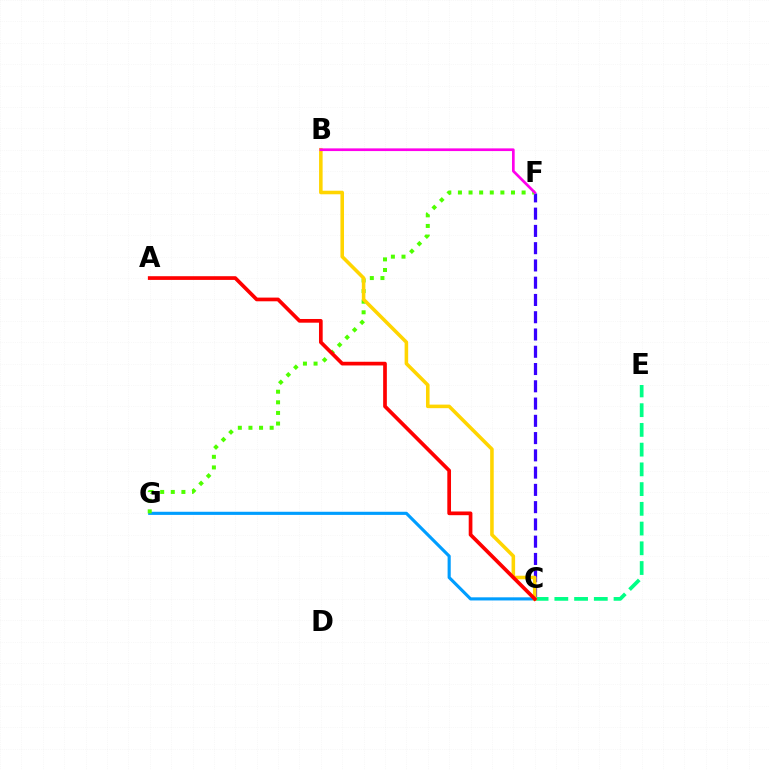{('C', 'G'): [{'color': '#009eff', 'line_style': 'solid', 'thickness': 2.26}], ('C', 'F'): [{'color': '#3700ff', 'line_style': 'dashed', 'thickness': 2.35}], ('F', 'G'): [{'color': '#4fff00', 'line_style': 'dotted', 'thickness': 2.88}], ('C', 'E'): [{'color': '#00ff86', 'line_style': 'dashed', 'thickness': 2.68}], ('B', 'C'): [{'color': '#ffd500', 'line_style': 'solid', 'thickness': 2.56}], ('A', 'C'): [{'color': '#ff0000', 'line_style': 'solid', 'thickness': 2.66}], ('B', 'F'): [{'color': '#ff00ed', 'line_style': 'solid', 'thickness': 1.94}]}